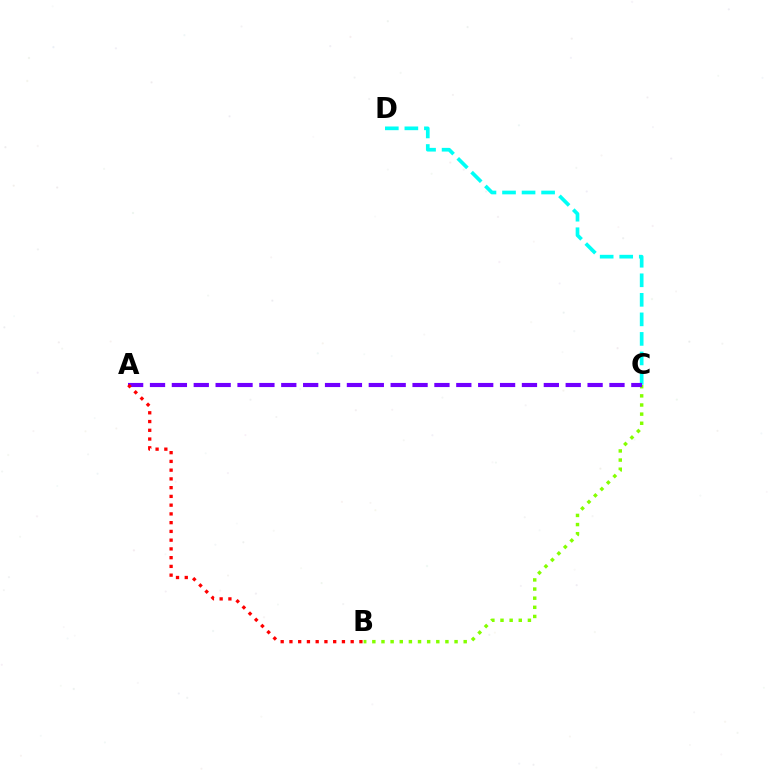{('B', 'C'): [{'color': '#84ff00', 'line_style': 'dotted', 'thickness': 2.48}], ('C', 'D'): [{'color': '#00fff6', 'line_style': 'dashed', 'thickness': 2.65}], ('A', 'C'): [{'color': '#7200ff', 'line_style': 'dashed', 'thickness': 2.97}], ('A', 'B'): [{'color': '#ff0000', 'line_style': 'dotted', 'thickness': 2.38}]}